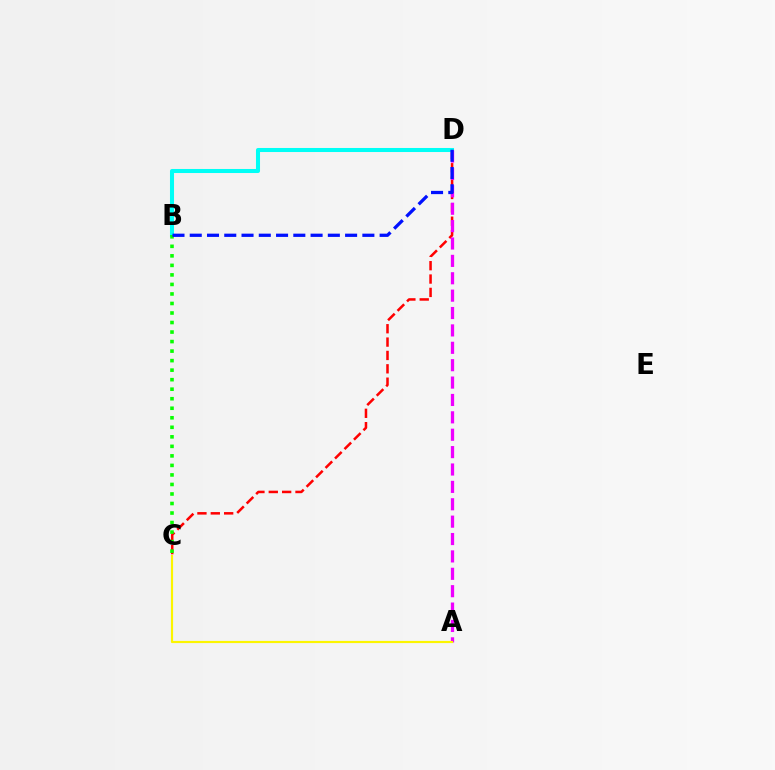{('C', 'D'): [{'color': '#ff0000', 'line_style': 'dashed', 'thickness': 1.82}], ('B', 'D'): [{'color': '#00fff6', 'line_style': 'solid', 'thickness': 2.92}, {'color': '#0010ff', 'line_style': 'dashed', 'thickness': 2.35}], ('B', 'C'): [{'color': '#08ff00', 'line_style': 'dotted', 'thickness': 2.59}], ('A', 'D'): [{'color': '#ee00ff', 'line_style': 'dashed', 'thickness': 2.36}], ('A', 'C'): [{'color': '#fcf500', 'line_style': 'solid', 'thickness': 1.57}]}